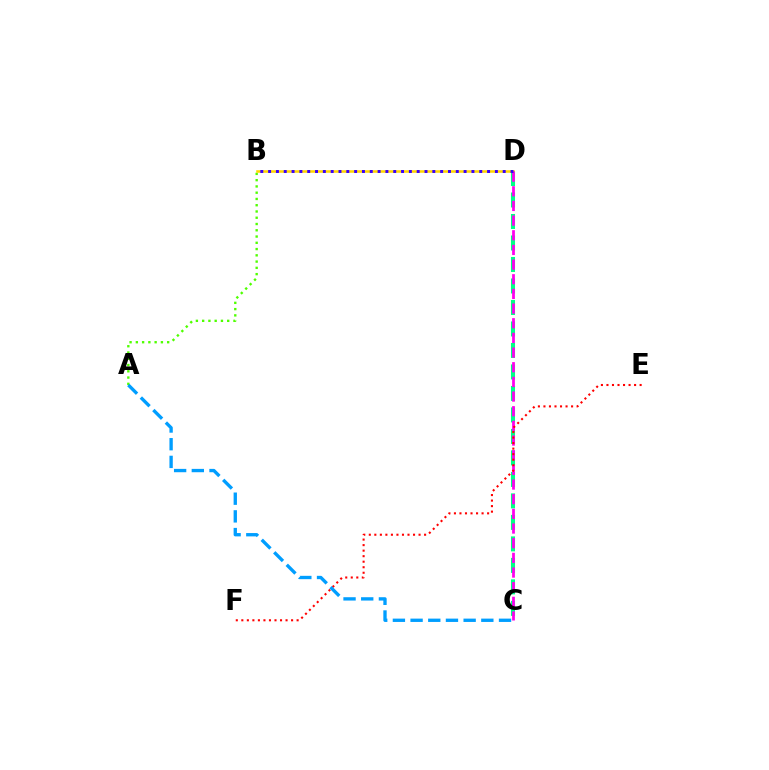{('A', 'B'): [{'color': '#4fff00', 'line_style': 'dotted', 'thickness': 1.7}], ('C', 'D'): [{'color': '#00ff86', 'line_style': 'dashed', 'thickness': 2.92}, {'color': '#ff00ed', 'line_style': 'dashed', 'thickness': 1.99}], ('B', 'D'): [{'color': '#ffd500', 'line_style': 'solid', 'thickness': 1.84}, {'color': '#3700ff', 'line_style': 'dotted', 'thickness': 2.12}], ('E', 'F'): [{'color': '#ff0000', 'line_style': 'dotted', 'thickness': 1.5}], ('A', 'C'): [{'color': '#009eff', 'line_style': 'dashed', 'thickness': 2.4}]}